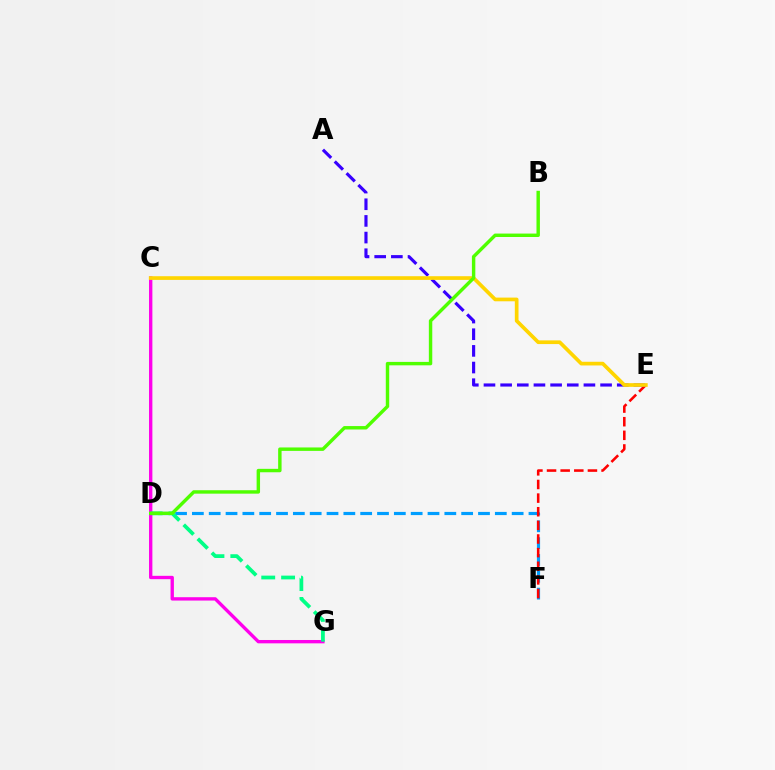{('D', 'F'): [{'color': '#009eff', 'line_style': 'dashed', 'thickness': 2.29}], ('E', 'F'): [{'color': '#ff0000', 'line_style': 'dashed', 'thickness': 1.85}], ('C', 'G'): [{'color': '#ff00ed', 'line_style': 'solid', 'thickness': 2.41}], ('A', 'E'): [{'color': '#3700ff', 'line_style': 'dashed', 'thickness': 2.26}], ('D', 'G'): [{'color': '#00ff86', 'line_style': 'dashed', 'thickness': 2.7}], ('C', 'E'): [{'color': '#ffd500', 'line_style': 'solid', 'thickness': 2.66}], ('B', 'D'): [{'color': '#4fff00', 'line_style': 'solid', 'thickness': 2.46}]}